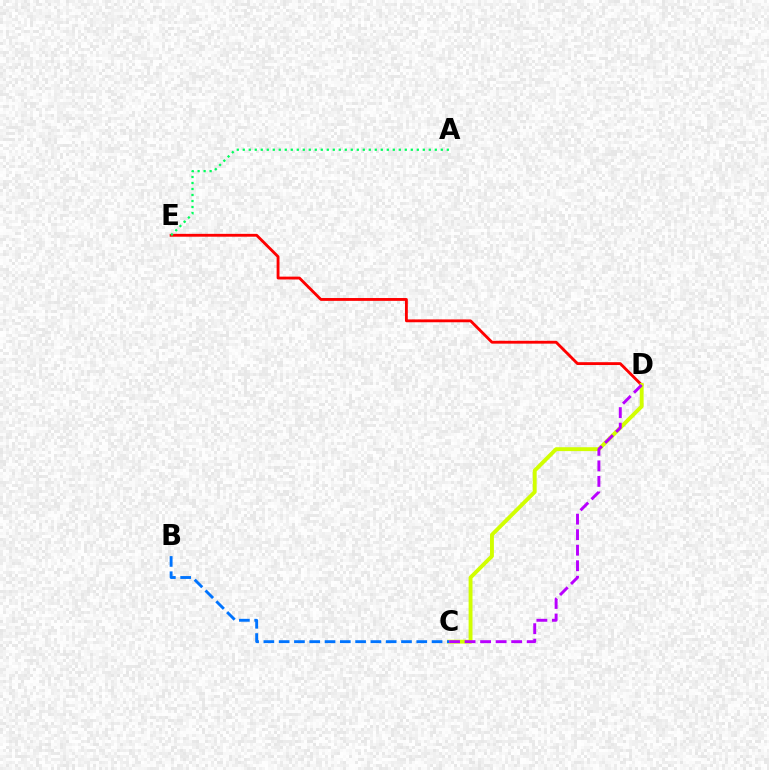{('D', 'E'): [{'color': '#ff0000', 'line_style': 'solid', 'thickness': 2.05}], ('A', 'E'): [{'color': '#00ff5c', 'line_style': 'dotted', 'thickness': 1.63}], ('C', 'D'): [{'color': '#d1ff00', 'line_style': 'solid', 'thickness': 2.8}, {'color': '#b900ff', 'line_style': 'dashed', 'thickness': 2.11}], ('B', 'C'): [{'color': '#0074ff', 'line_style': 'dashed', 'thickness': 2.08}]}